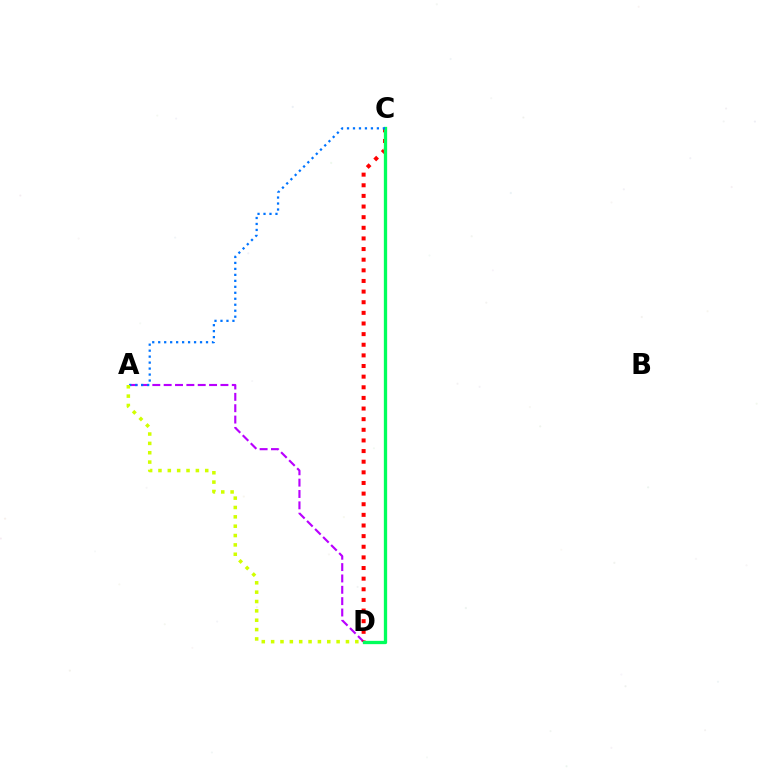{('A', 'D'): [{'color': '#b900ff', 'line_style': 'dashed', 'thickness': 1.54}, {'color': '#d1ff00', 'line_style': 'dotted', 'thickness': 2.54}], ('C', 'D'): [{'color': '#ff0000', 'line_style': 'dotted', 'thickness': 2.89}, {'color': '#00ff5c', 'line_style': 'solid', 'thickness': 2.38}], ('A', 'C'): [{'color': '#0074ff', 'line_style': 'dotted', 'thickness': 1.62}]}